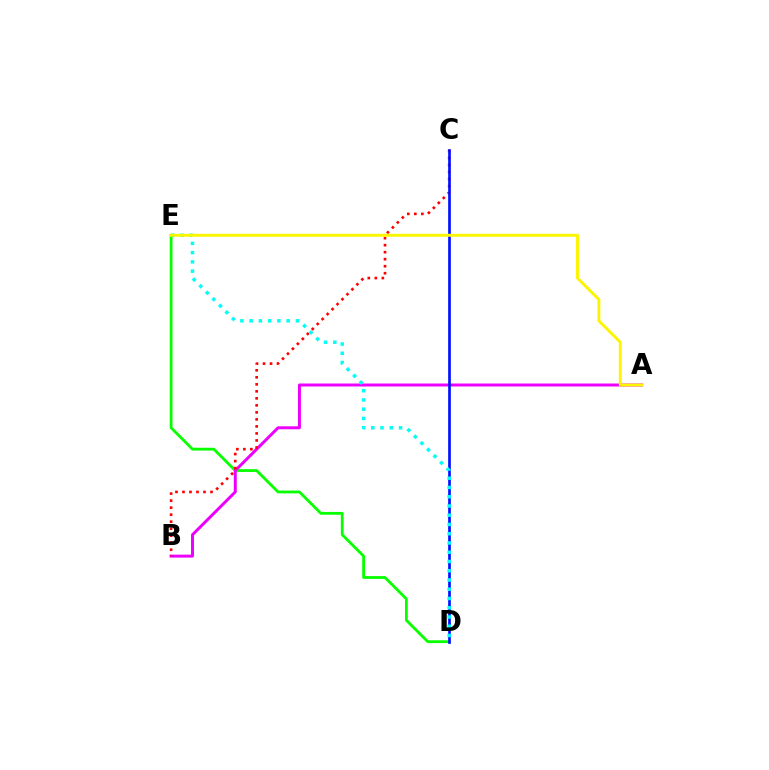{('D', 'E'): [{'color': '#08ff00', 'line_style': 'solid', 'thickness': 2.02}, {'color': '#00fff6', 'line_style': 'dotted', 'thickness': 2.51}], ('A', 'B'): [{'color': '#ee00ff', 'line_style': 'solid', 'thickness': 2.14}], ('B', 'C'): [{'color': '#ff0000', 'line_style': 'dotted', 'thickness': 1.91}], ('C', 'D'): [{'color': '#0010ff', 'line_style': 'solid', 'thickness': 1.93}], ('A', 'E'): [{'color': '#fcf500', 'line_style': 'solid', 'thickness': 2.11}]}